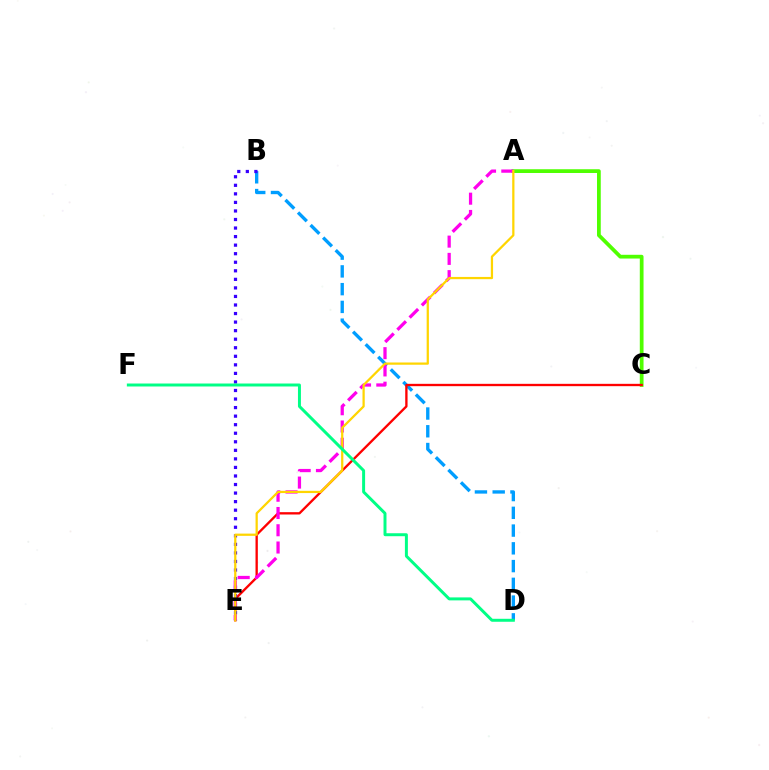{('A', 'C'): [{'color': '#4fff00', 'line_style': 'solid', 'thickness': 2.7}], ('B', 'D'): [{'color': '#009eff', 'line_style': 'dashed', 'thickness': 2.41}], ('C', 'E'): [{'color': '#ff0000', 'line_style': 'solid', 'thickness': 1.68}], ('B', 'E'): [{'color': '#3700ff', 'line_style': 'dotted', 'thickness': 2.32}], ('A', 'E'): [{'color': '#ff00ed', 'line_style': 'dashed', 'thickness': 2.35}, {'color': '#ffd500', 'line_style': 'solid', 'thickness': 1.62}], ('D', 'F'): [{'color': '#00ff86', 'line_style': 'solid', 'thickness': 2.14}]}